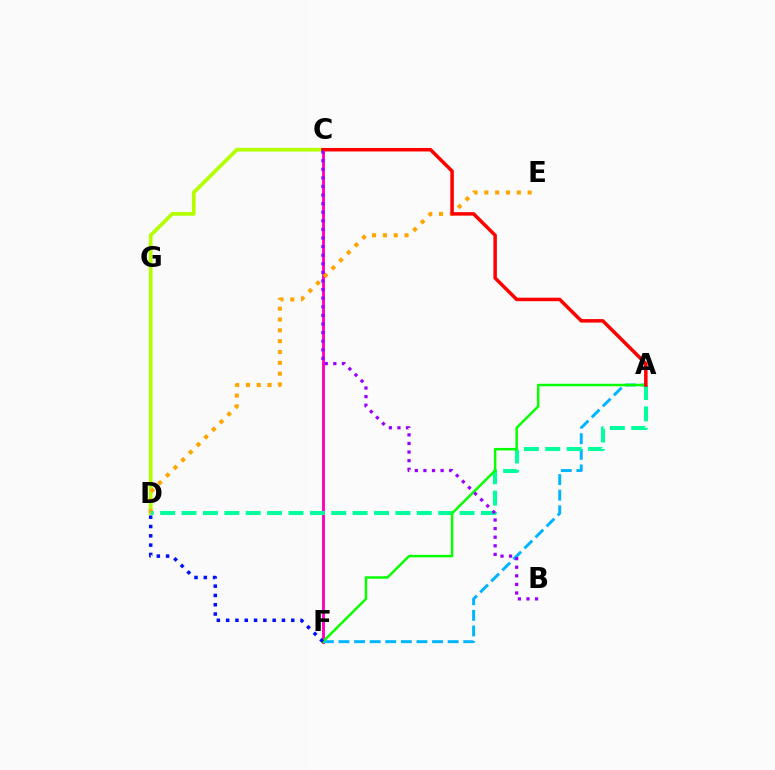{('C', 'F'): [{'color': '#ff00bd', 'line_style': 'solid', 'thickness': 2.08}], ('C', 'D'): [{'color': '#b3ff00', 'line_style': 'solid', 'thickness': 2.67}], ('D', 'E'): [{'color': '#ffa500', 'line_style': 'dotted', 'thickness': 2.94}], ('A', 'F'): [{'color': '#00b5ff', 'line_style': 'dashed', 'thickness': 2.12}, {'color': '#08ff00', 'line_style': 'solid', 'thickness': 1.78}], ('A', 'D'): [{'color': '#00ff9d', 'line_style': 'dashed', 'thickness': 2.91}], ('A', 'C'): [{'color': '#ff0000', 'line_style': 'solid', 'thickness': 2.52}], ('B', 'C'): [{'color': '#9b00ff', 'line_style': 'dotted', 'thickness': 2.33}], ('D', 'F'): [{'color': '#0010ff', 'line_style': 'dotted', 'thickness': 2.53}]}